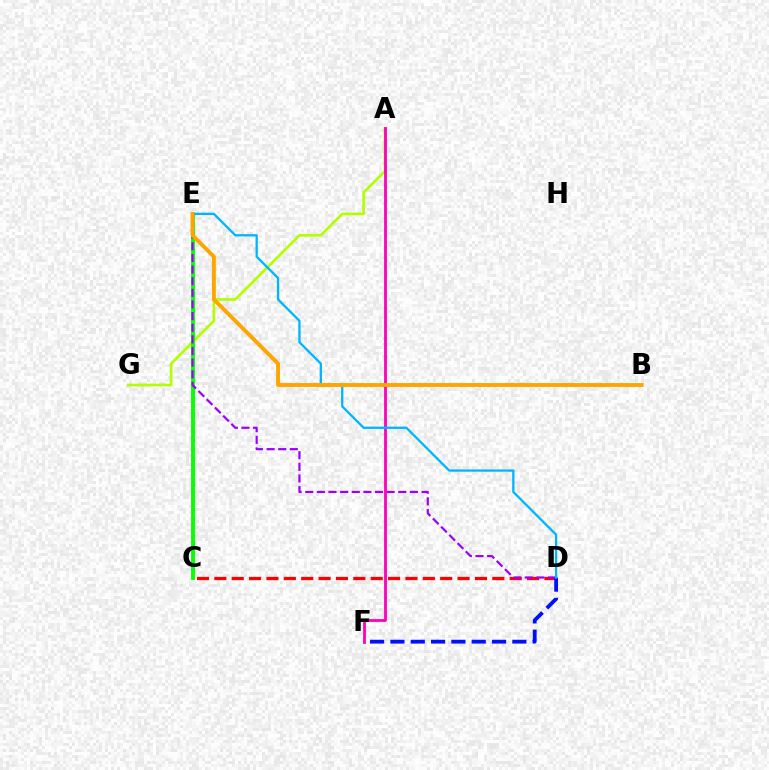{('C', 'D'): [{'color': '#ff0000', 'line_style': 'dashed', 'thickness': 2.36}], ('A', 'G'): [{'color': '#b3ff00', 'line_style': 'solid', 'thickness': 1.93}], ('C', 'E'): [{'color': '#00ff9d', 'line_style': 'dotted', 'thickness': 2.35}, {'color': '#08ff00', 'line_style': 'solid', 'thickness': 2.79}], ('D', 'F'): [{'color': '#0010ff', 'line_style': 'dashed', 'thickness': 2.76}], ('D', 'E'): [{'color': '#9b00ff', 'line_style': 'dashed', 'thickness': 1.58}, {'color': '#00b5ff', 'line_style': 'solid', 'thickness': 1.65}], ('A', 'F'): [{'color': '#ff00bd', 'line_style': 'solid', 'thickness': 2.02}], ('B', 'E'): [{'color': '#ffa500', 'line_style': 'solid', 'thickness': 2.8}]}